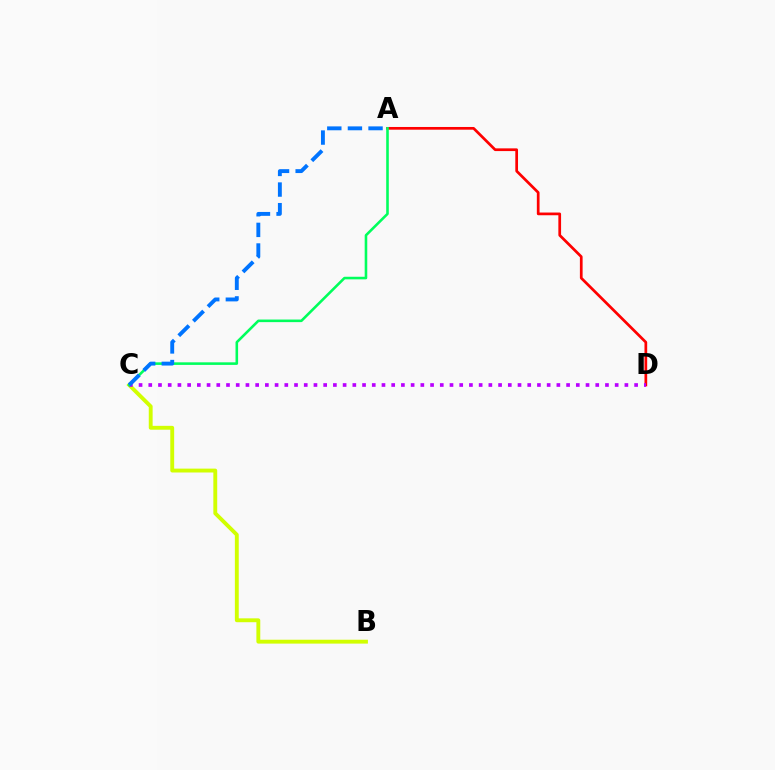{('A', 'D'): [{'color': '#ff0000', 'line_style': 'solid', 'thickness': 1.96}], ('B', 'C'): [{'color': '#d1ff00', 'line_style': 'solid', 'thickness': 2.79}], ('C', 'D'): [{'color': '#b900ff', 'line_style': 'dotted', 'thickness': 2.64}], ('A', 'C'): [{'color': '#00ff5c', 'line_style': 'solid', 'thickness': 1.86}, {'color': '#0074ff', 'line_style': 'dashed', 'thickness': 2.8}]}